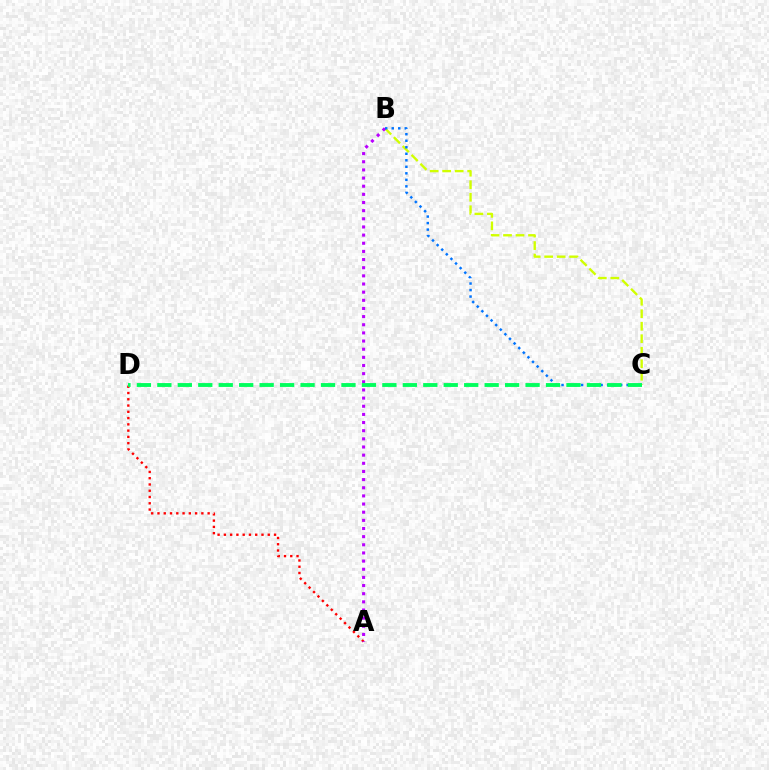{('A', 'D'): [{'color': '#ff0000', 'line_style': 'dotted', 'thickness': 1.7}], ('B', 'C'): [{'color': '#d1ff00', 'line_style': 'dashed', 'thickness': 1.7}, {'color': '#0074ff', 'line_style': 'dotted', 'thickness': 1.77}], ('A', 'B'): [{'color': '#b900ff', 'line_style': 'dotted', 'thickness': 2.21}], ('C', 'D'): [{'color': '#00ff5c', 'line_style': 'dashed', 'thickness': 2.78}]}